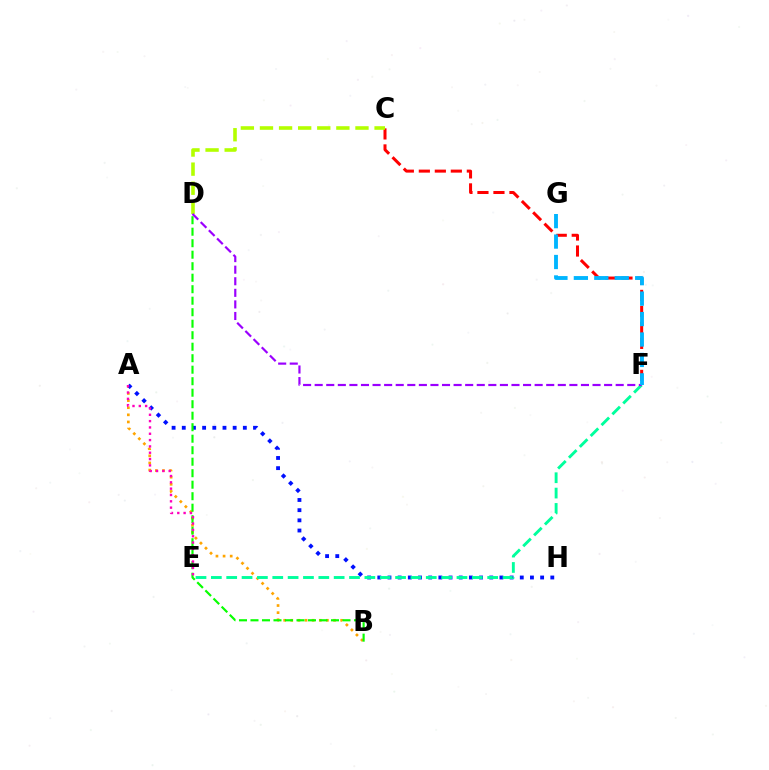{('A', 'B'): [{'color': '#ffa500', 'line_style': 'dotted', 'thickness': 1.94}], ('C', 'F'): [{'color': '#ff0000', 'line_style': 'dashed', 'thickness': 2.17}], ('A', 'H'): [{'color': '#0010ff', 'line_style': 'dotted', 'thickness': 2.77}], ('B', 'D'): [{'color': '#08ff00', 'line_style': 'dashed', 'thickness': 1.56}], ('E', 'F'): [{'color': '#00ff9d', 'line_style': 'dashed', 'thickness': 2.09}], ('C', 'D'): [{'color': '#b3ff00', 'line_style': 'dashed', 'thickness': 2.59}], ('A', 'E'): [{'color': '#ff00bd', 'line_style': 'dotted', 'thickness': 1.72}], ('D', 'F'): [{'color': '#9b00ff', 'line_style': 'dashed', 'thickness': 1.57}], ('F', 'G'): [{'color': '#00b5ff', 'line_style': 'dashed', 'thickness': 2.78}]}